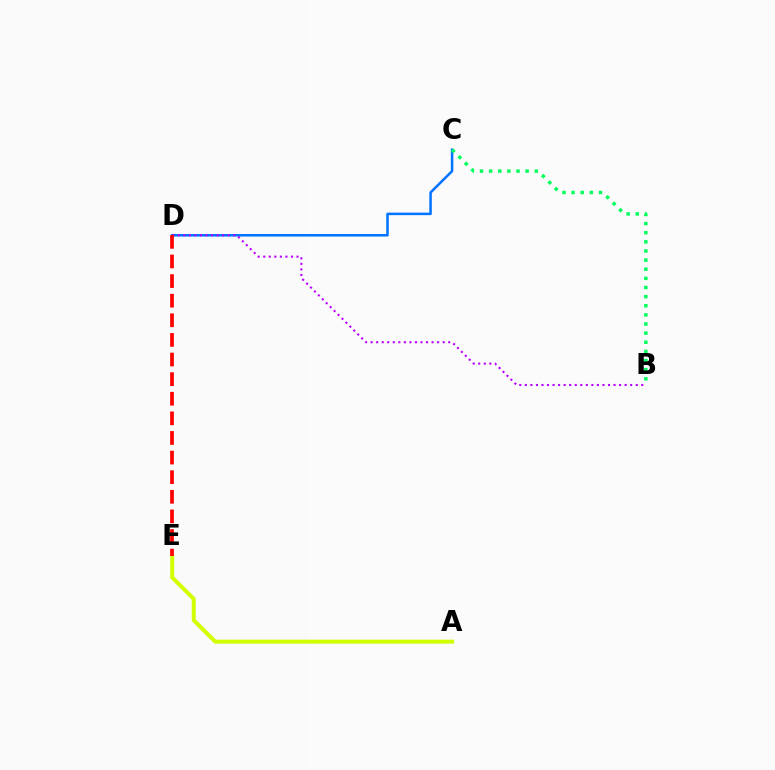{('C', 'D'): [{'color': '#0074ff', 'line_style': 'solid', 'thickness': 1.82}], ('B', 'D'): [{'color': '#b900ff', 'line_style': 'dotted', 'thickness': 1.51}], ('A', 'E'): [{'color': '#d1ff00', 'line_style': 'solid', 'thickness': 2.87}], ('D', 'E'): [{'color': '#ff0000', 'line_style': 'dashed', 'thickness': 2.66}], ('B', 'C'): [{'color': '#00ff5c', 'line_style': 'dotted', 'thickness': 2.48}]}